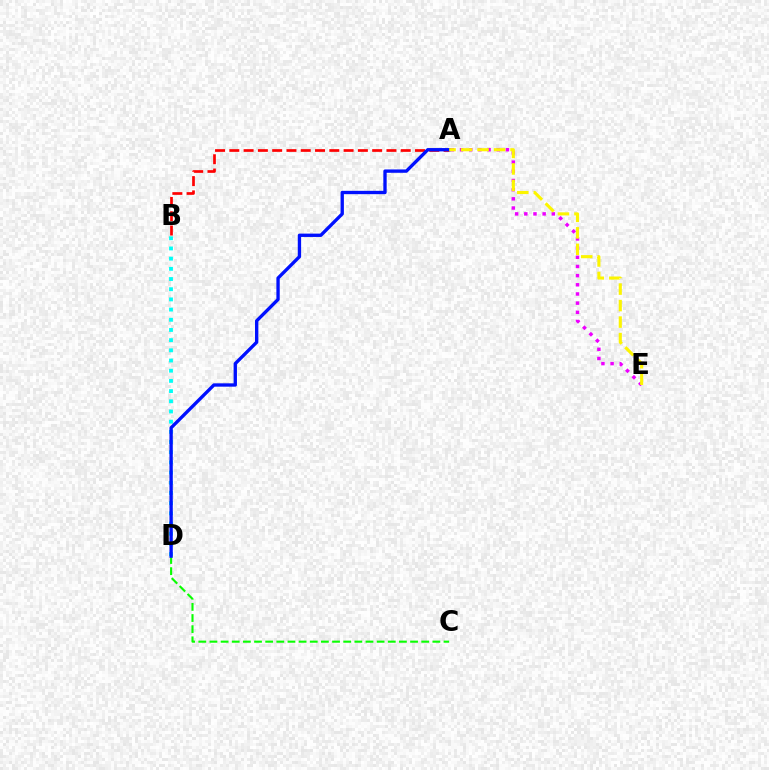{('B', 'D'): [{'color': '#00fff6', 'line_style': 'dotted', 'thickness': 2.77}], ('A', 'B'): [{'color': '#ff0000', 'line_style': 'dashed', 'thickness': 1.94}], ('A', 'E'): [{'color': '#ee00ff', 'line_style': 'dotted', 'thickness': 2.49}, {'color': '#fcf500', 'line_style': 'dashed', 'thickness': 2.24}], ('C', 'D'): [{'color': '#08ff00', 'line_style': 'dashed', 'thickness': 1.51}], ('A', 'D'): [{'color': '#0010ff', 'line_style': 'solid', 'thickness': 2.4}]}